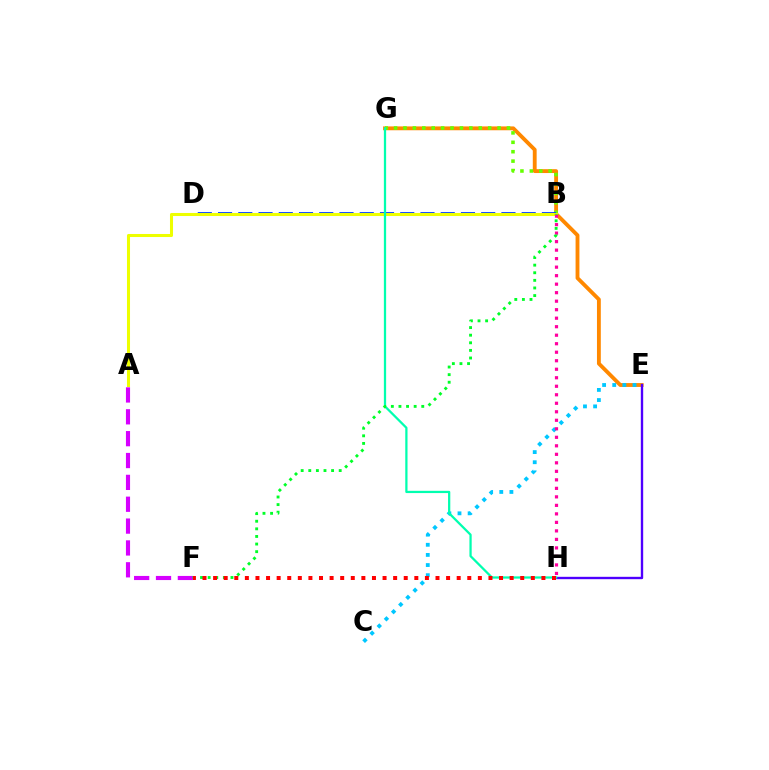{('E', 'G'): [{'color': '#ff8800', 'line_style': 'solid', 'thickness': 2.77}], ('C', 'E'): [{'color': '#00c7ff', 'line_style': 'dotted', 'thickness': 2.75}], ('B', 'G'): [{'color': '#66ff00', 'line_style': 'dotted', 'thickness': 2.56}], ('E', 'H'): [{'color': '#4f00ff', 'line_style': 'solid', 'thickness': 1.7}], ('B', 'D'): [{'color': '#003fff', 'line_style': 'dashed', 'thickness': 2.75}], ('A', 'B'): [{'color': '#eeff00', 'line_style': 'solid', 'thickness': 2.19}], ('A', 'F'): [{'color': '#d600ff', 'line_style': 'dashed', 'thickness': 2.97}], ('G', 'H'): [{'color': '#00ffaf', 'line_style': 'solid', 'thickness': 1.62}], ('B', 'H'): [{'color': '#ff00a0', 'line_style': 'dotted', 'thickness': 2.31}], ('B', 'F'): [{'color': '#00ff27', 'line_style': 'dotted', 'thickness': 2.07}], ('F', 'H'): [{'color': '#ff0000', 'line_style': 'dotted', 'thickness': 2.88}]}